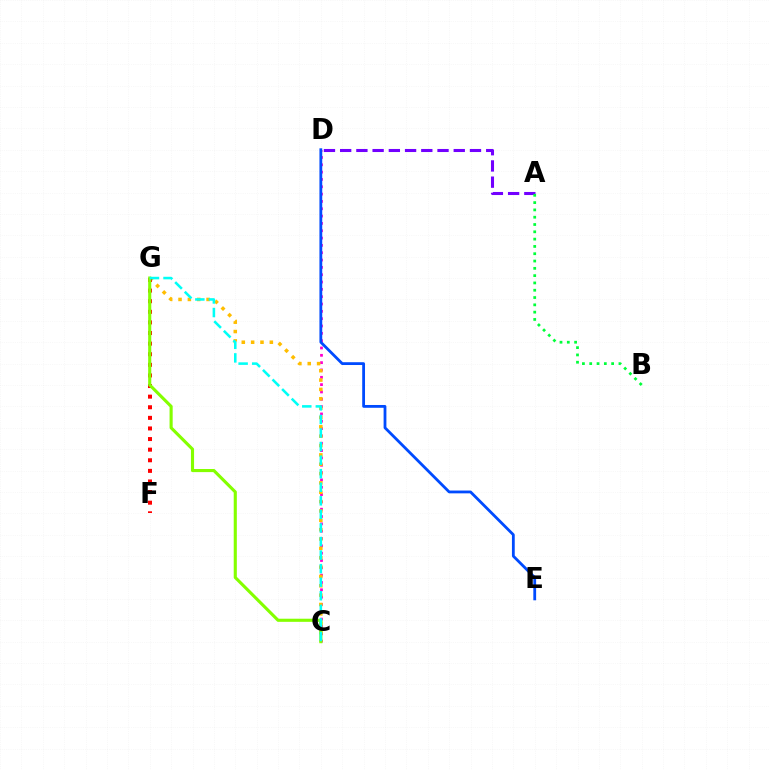{('C', 'D'): [{'color': '#ff00cf', 'line_style': 'dotted', 'thickness': 1.99}], ('D', 'E'): [{'color': '#004bff', 'line_style': 'solid', 'thickness': 2.02}], ('C', 'G'): [{'color': '#ffbd00', 'line_style': 'dotted', 'thickness': 2.54}, {'color': '#84ff00', 'line_style': 'solid', 'thickness': 2.24}, {'color': '#00fff6', 'line_style': 'dashed', 'thickness': 1.84}], ('A', 'D'): [{'color': '#7200ff', 'line_style': 'dashed', 'thickness': 2.2}], ('F', 'G'): [{'color': '#ff0000', 'line_style': 'dotted', 'thickness': 2.88}], ('A', 'B'): [{'color': '#00ff39', 'line_style': 'dotted', 'thickness': 1.98}]}